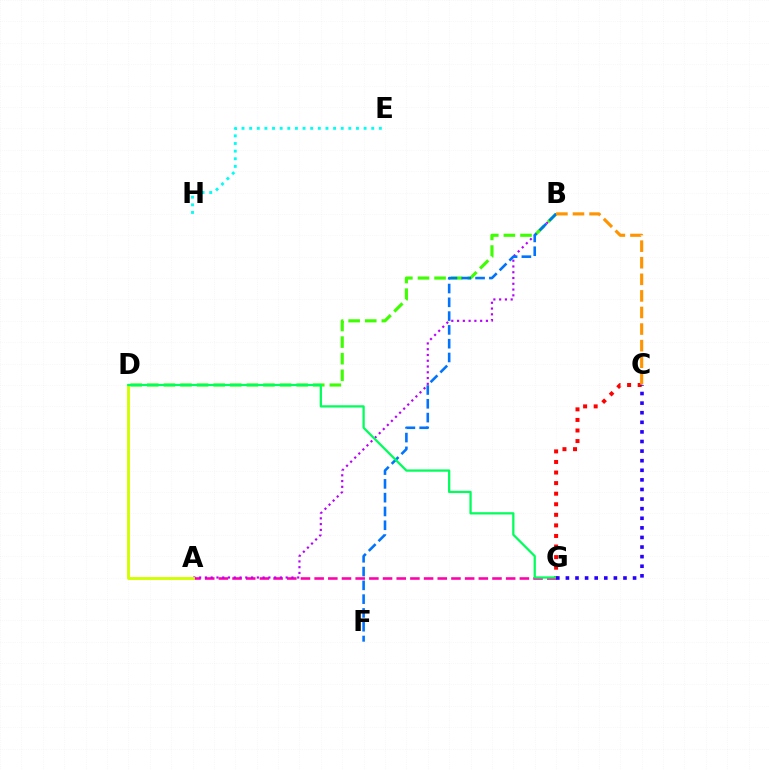{('C', 'G'): [{'color': '#ff0000', 'line_style': 'dotted', 'thickness': 2.87}, {'color': '#2500ff', 'line_style': 'dotted', 'thickness': 2.61}], ('A', 'G'): [{'color': '#ff00ac', 'line_style': 'dashed', 'thickness': 1.86}], ('A', 'B'): [{'color': '#b900ff', 'line_style': 'dotted', 'thickness': 1.57}], ('A', 'D'): [{'color': '#d1ff00', 'line_style': 'solid', 'thickness': 2.08}], ('B', 'D'): [{'color': '#3dff00', 'line_style': 'dashed', 'thickness': 2.25}], ('E', 'H'): [{'color': '#00fff6', 'line_style': 'dotted', 'thickness': 2.07}], ('B', 'F'): [{'color': '#0074ff', 'line_style': 'dashed', 'thickness': 1.87}], ('B', 'C'): [{'color': '#ff9400', 'line_style': 'dashed', 'thickness': 2.25}], ('D', 'G'): [{'color': '#00ff5c', 'line_style': 'solid', 'thickness': 1.63}]}